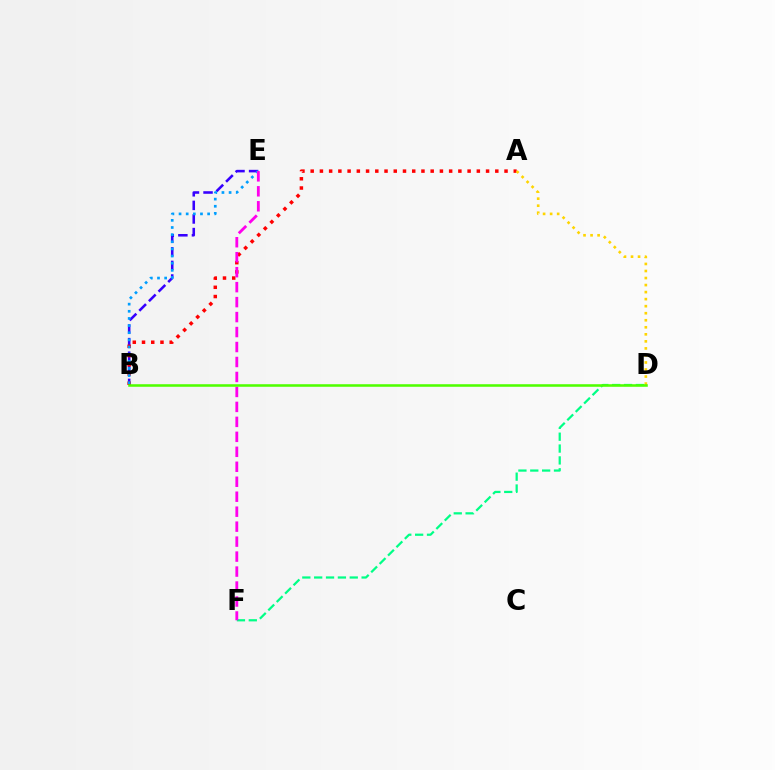{('B', 'E'): [{'color': '#3700ff', 'line_style': 'dashed', 'thickness': 1.85}, {'color': '#009eff', 'line_style': 'dotted', 'thickness': 1.94}], ('A', 'B'): [{'color': '#ff0000', 'line_style': 'dotted', 'thickness': 2.51}], ('D', 'F'): [{'color': '#00ff86', 'line_style': 'dashed', 'thickness': 1.61}], ('A', 'D'): [{'color': '#ffd500', 'line_style': 'dotted', 'thickness': 1.91}], ('E', 'F'): [{'color': '#ff00ed', 'line_style': 'dashed', 'thickness': 2.03}], ('B', 'D'): [{'color': '#4fff00', 'line_style': 'solid', 'thickness': 1.84}]}